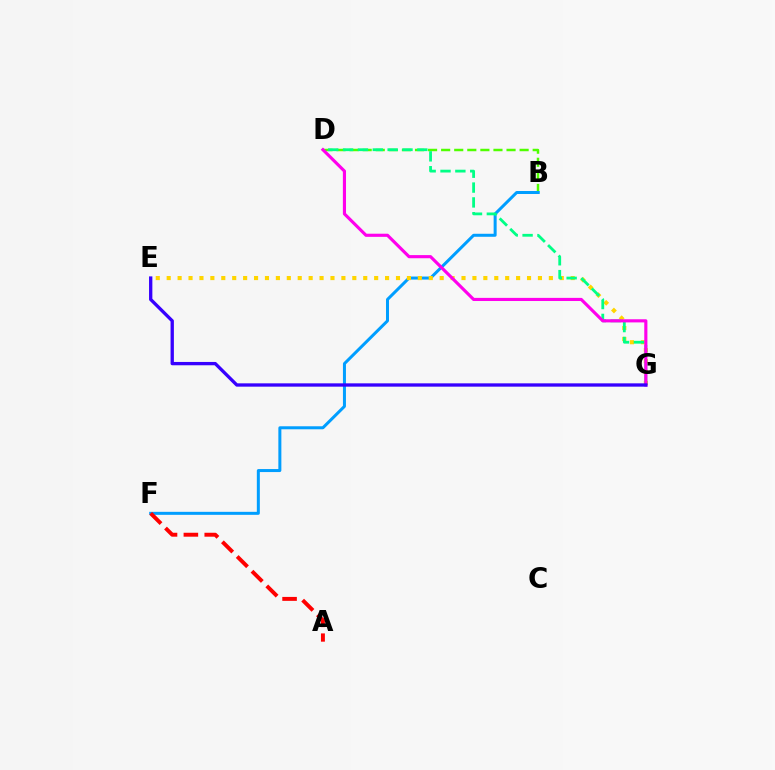{('B', 'D'): [{'color': '#4fff00', 'line_style': 'dashed', 'thickness': 1.78}], ('B', 'F'): [{'color': '#009eff', 'line_style': 'solid', 'thickness': 2.16}], ('E', 'G'): [{'color': '#ffd500', 'line_style': 'dotted', 'thickness': 2.97}, {'color': '#3700ff', 'line_style': 'solid', 'thickness': 2.39}], ('A', 'F'): [{'color': '#ff0000', 'line_style': 'dashed', 'thickness': 2.83}], ('D', 'G'): [{'color': '#00ff86', 'line_style': 'dashed', 'thickness': 2.02}, {'color': '#ff00ed', 'line_style': 'solid', 'thickness': 2.26}]}